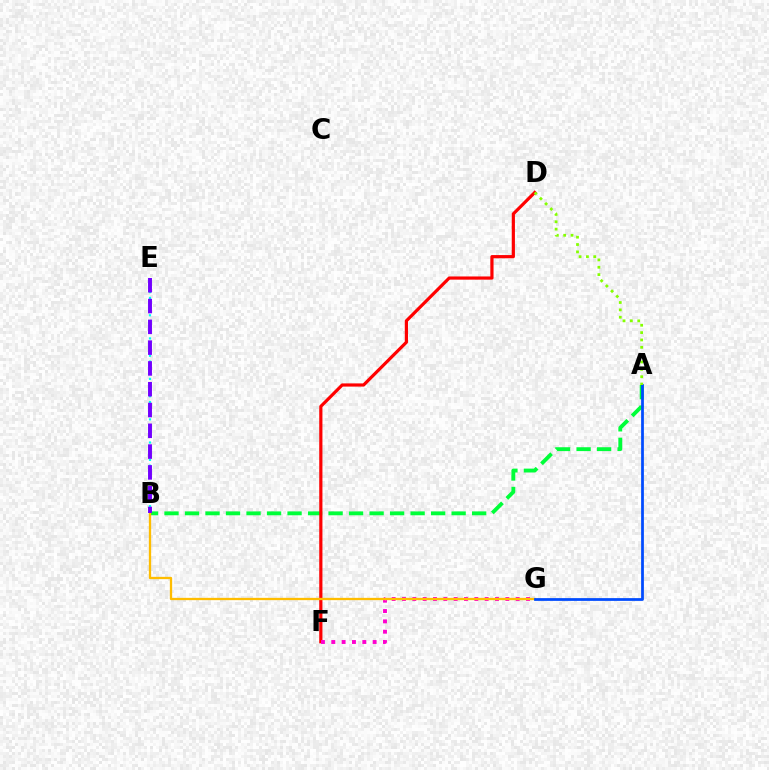{('A', 'B'): [{'color': '#00ff39', 'line_style': 'dashed', 'thickness': 2.79}], ('D', 'F'): [{'color': '#ff0000', 'line_style': 'solid', 'thickness': 2.3}], ('F', 'G'): [{'color': '#ff00cf', 'line_style': 'dotted', 'thickness': 2.81}], ('B', 'G'): [{'color': '#ffbd00', 'line_style': 'solid', 'thickness': 1.66}], ('B', 'E'): [{'color': '#00fff6', 'line_style': 'dotted', 'thickness': 1.57}, {'color': '#7200ff', 'line_style': 'dashed', 'thickness': 2.82}], ('A', 'G'): [{'color': '#004bff', 'line_style': 'solid', 'thickness': 1.99}], ('A', 'D'): [{'color': '#84ff00', 'line_style': 'dotted', 'thickness': 2.0}]}